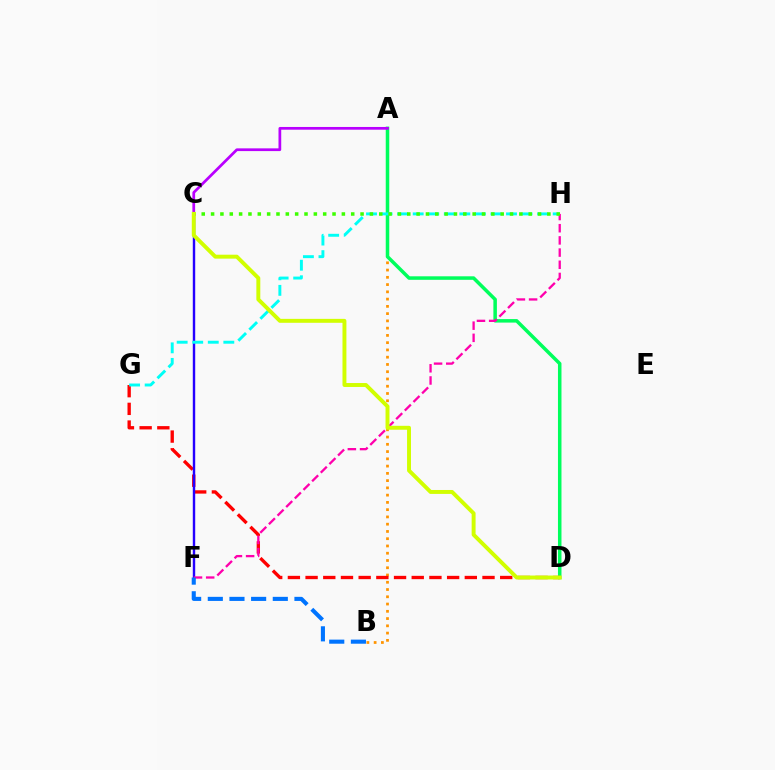{('A', 'B'): [{'color': '#ff9400', 'line_style': 'dotted', 'thickness': 1.97}], ('A', 'D'): [{'color': '#00ff5c', 'line_style': 'solid', 'thickness': 2.53}], ('D', 'G'): [{'color': '#ff0000', 'line_style': 'dashed', 'thickness': 2.4}], ('C', 'F'): [{'color': '#2500ff', 'line_style': 'solid', 'thickness': 1.74}], ('A', 'C'): [{'color': '#b900ff', 'line_style': 'solid', 'thickness': 1.97}], ('F', 'H'): [{'color': '#ff00ac', 'line_style': 'dashed', 'thickness': 1.66}], ('G', 'H'): [{'color': '#00fff6', 'line_style': 'dashed', 'thickness': 2.11}], ('C', 'H'): [{'color': '#3dff00', 'line_style': 'dotted', 'thickness': 2.54}], ('C', 'D'): [{'color': '#d1ff00', 'line_style': 'solid', 'thickness': 2.83}], ('B', 'F'): [{'color': '#0074ff', 'line_style': 'dashed', 'thickness': 2.94}]}